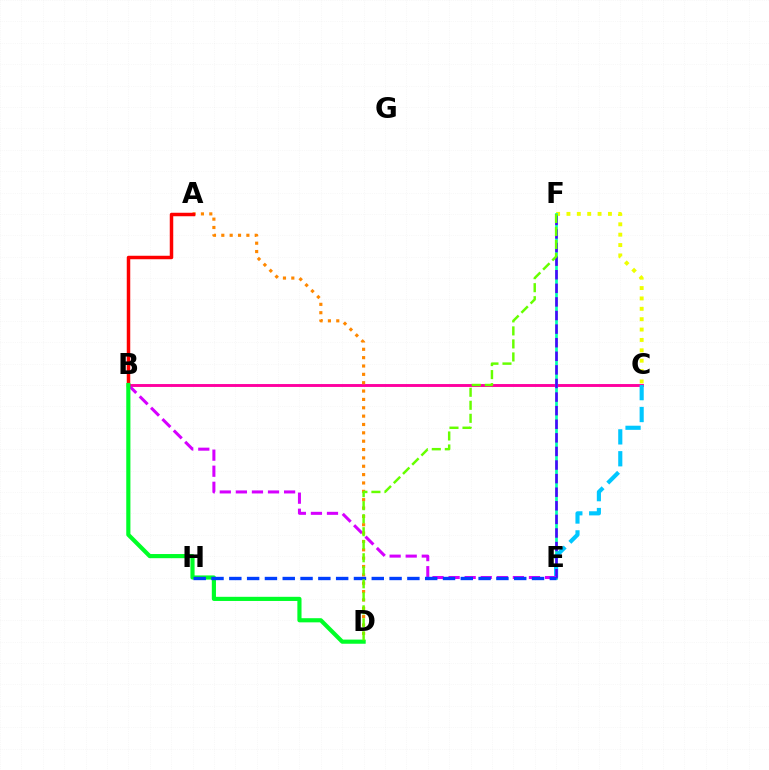{('B', 'C'): [{'color': '#ff00a0', 'line_style': 'solid', 'thickness': 2.08}], ('C', 'F'): [{'color': '#eeff00', 'line_style': 'dotted', 'thickness': 2.82}], ('E', 'F'): [{'color': '#00ffaf', 'line_style': 'solid', 'thickness': 1.94}, {'color': '#4f00ff', 'line_style': 'dashed', 'thickness': 1.85}], ('C', 'E'): [{'color': '#00c7ff', 'line_style': 'dashed', 'thickness': 2.97}], ('B', 'E'): [{'color': '#d600ff', 'line_style': 'dashed', 'thickness': 2.18}], ('A', 'D'): [{'color': '#ff8800', 'line_style': 'dotted', 'thickness': 2.27}], ('A', 'B'): [{'color': '#ff0000', 'line_style': 'solid', 'thickness': 2.51}], ('B', 'D'): [{'color': '#00ff27', 'line_style': 'solid', 'thickness': 2.99}], ('E', 'H'): [{'color': '#003fff', 'line_style': 'dashed', 'thickness': 2.42}], ('D', 'F'): [{'color': '#66ff00', 'line_style': 'dashed', 'thickness': 1.77}]}